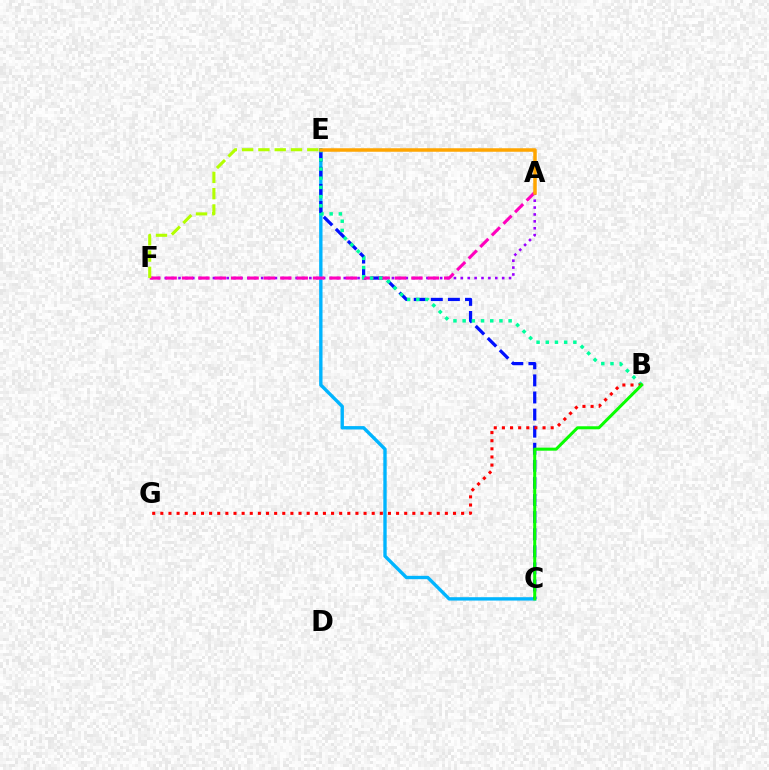{('A', 'F'): [{'color': '#9b00ff', 'line_style': 'dotted', 'thickness': 1.87}, {'color': '#ff00bd', 'line_style': 'dashed', 'thickness': 2.23}], ('C', 'E'): [{'color': '#00b5ff', 'line_style': 'solid', 'thickness': 2.42}, {'color': '#0010ff', 'line_style': 'dashed', 'thickness': 2.32}], ('E', 'F'): [{'color': '#b3ff00', 'line_style': 'dashed', 'thickness': 2.21}], ('B', 'E'): [{'color': '#00ff9d', 'line_style': 'dotted', 'thickness': 2.5}], ('A', 'E'): [{'color': '#ffa500', 'line_style': 'solid', 'thickness': 2.53}], ('B', 'G'): [{'color': '#ff0000', 'line_style': 'dotted', 'thickness': 2.21}], ('B', 'C'): [{'color': '#08ff00', 'line_style': 'solid', 'thickness': 2.18}]}